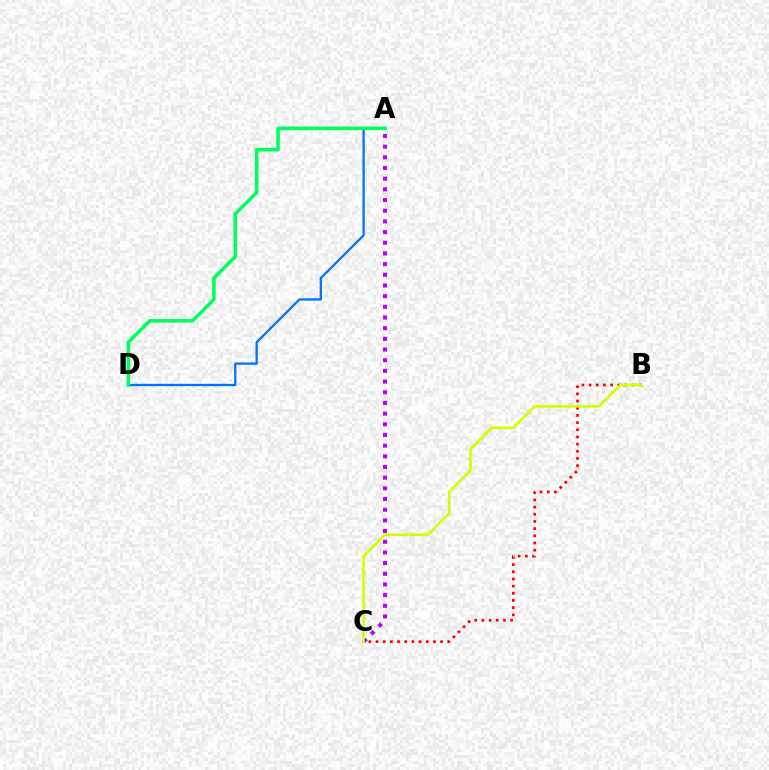{('A', 'C'): [{'color': '#b900ff', 'line_style': 'dotted', 'thickness': 2.9}], ('B', 'C'): [{'color': '#ff0000', 'line_style': 'dotted', 'thickness': 1.95}, {'color': '#d1ff00', 'line_style': 'solid', 'thickness': 1.86}], ('A', 'D'): [{'color': '#0074ff', 'line_style': 'solid', 'thickness': 1.65}, {'color': '#00ff5c', 'line_style': 'solid', 'thickness': 2.55}]}